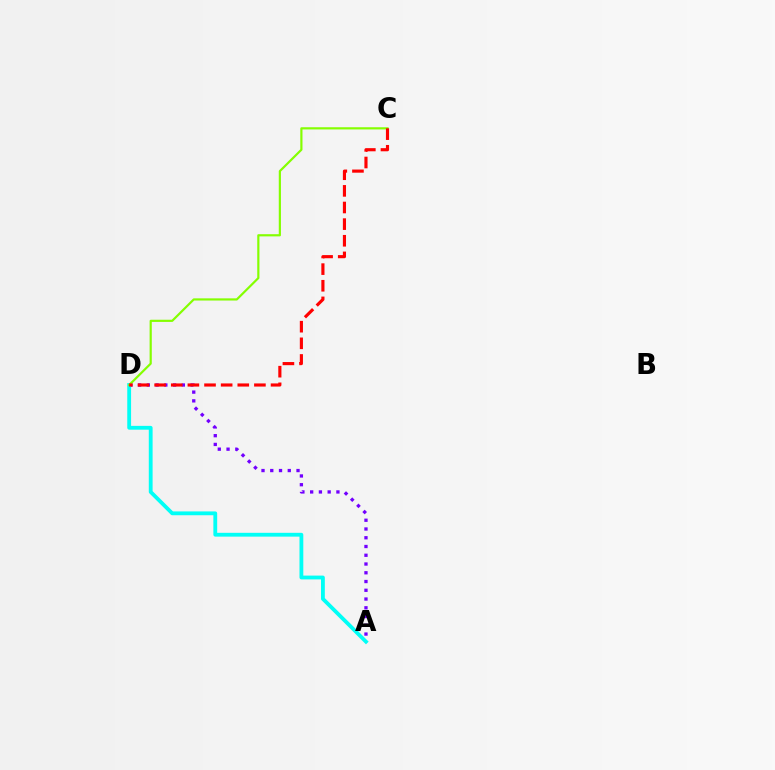{('A', 'D'): [{'color': '#7200ff', 'line_style': 'dotted', 'thickness': 2.38}, {'color': '#00fff6', 'line_style': 'solid', 'thickness': 2.75}], ('C', 'D'): [{'color': '#84ff00', 'line_style': 'solid', 'thickness': 1.57}, {'color': '#ff0000', 'line_style': 'dashed', 'thickness': 2.26}]}